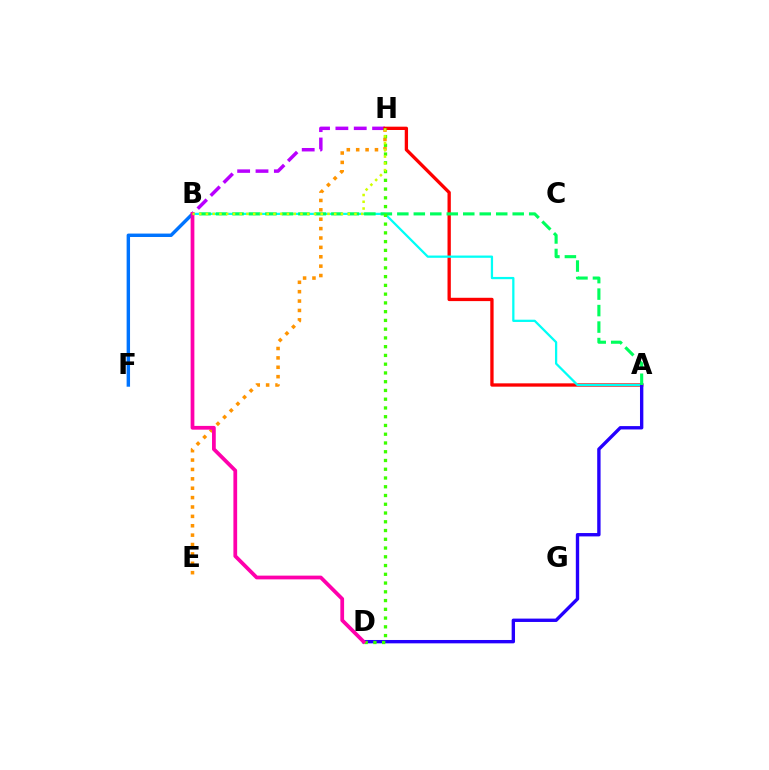{('E', 'H'): [{'color': '#ff9400', 'line_style': 'dotted', 'thickness': 2.55}], ('B', 'H'): [{'color': '#b900ff', 'line_style': 'dashed', 'thickness': 2.49}, {'color': '#d1ff00', 'line_style': 'dotted', 'thickness': 1.83}], ('A', 'H'): [{'color': '#ff0000', 'line_style': 'solid', 'thickness': 2.39}], ('A', 'B'): [{'color': '#00fff6', 'line_style': 'solid', 'thickness': 1.63}, {'color': '#00ff5c', 'line_style': 'dashed', 'thickness': 2.24}], ('A', 'D'): [{'color': '#2500ff', 'line_style': 'solid', 'thickness': 2.42}], ('D', 'H'): [{'color': '#3dff00', 'line_style': 'dotted', 'thickness': 2.38}], ('B', 'F'): [{'color': '#0074ff', 'line_style': 'solid', 'thickness': 2.46}], ('B', 'D'): [{'color': '#ff00ac', 'line_style': 'solid', 'thickness': 2.7}]}